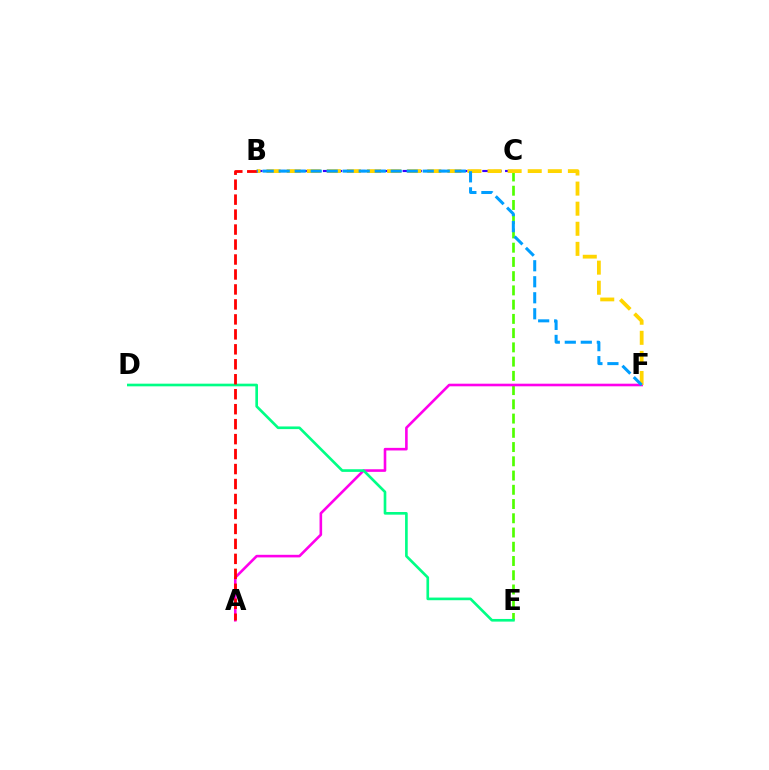{('C', 'E'): [{'color': '#4fff00', 'line_style': 'dashed', 'thickness': 1.93}], ('A', 'F'): [{'color': '#ff00ed', 'line_style': 'solid', 'thickness': 1.88}], ('B', 'C'): [{'color': '#3700ff', 'line_style': 'dashed', 'thickness': 1.55}], ('D', 'E'): [{'color': '#00ff86', 'line_style': 'solid', 'thickness': 1.91}], ('B', 'F'): [{'color': '#ffd500', 'line_style': 'dashed', 'thickness': 2.73}, {'color': '#009eff', 'line_style': 'dashed', 'thickness': 2.17}], ('A', 'B'): [{'color': '#ff0000', 'line_style': 'dashed', 'thickness': 2.03}]}